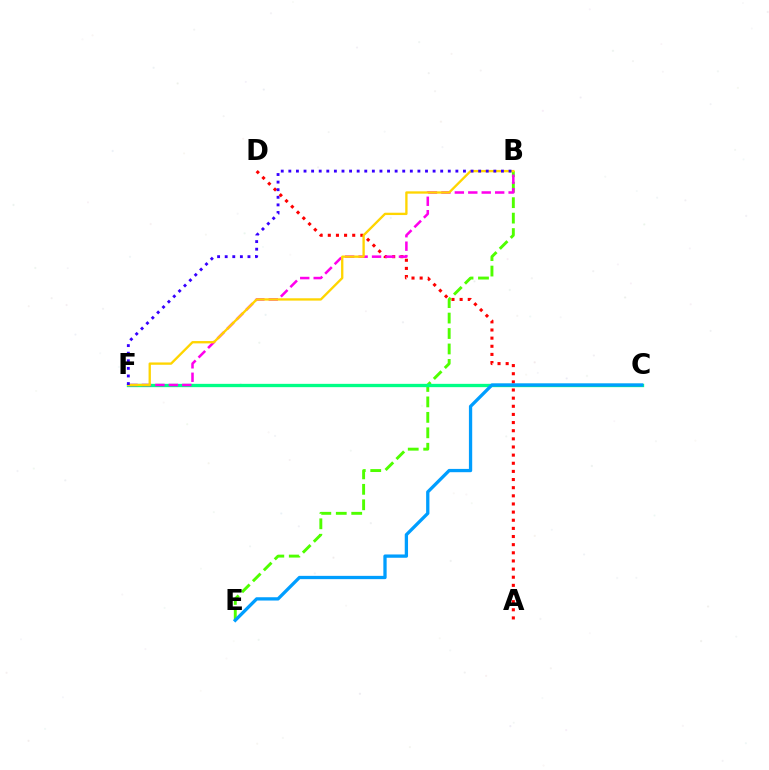{('A', 'D'): [{'color': '#ff0000', 'line_style': 'dotted', 'thickness': 2.21}], ('B', 'E'): [{'color': '#4fff00', 'line_style': 'dashed', 'thickness': 2.1}], ('C', 'F'): [{'color': '#00ff86', 'line_style': 'solid', 'thickness': 2.38}], ('B', 'F'): [{'color': '#ff00ed', 'line_style': 'dashed', 'thickness': 1.83}, {'color': '#ffd500', 'line_style': 'solid', 'thickness': 1.68}, {'color': '#3700ff', 'line_style': 'dotted', 'thickness': 2.06}], ('C', 'E'): [{'color': '#009eff', 'line_style': 'solid', 'thickness': 2.37}]}